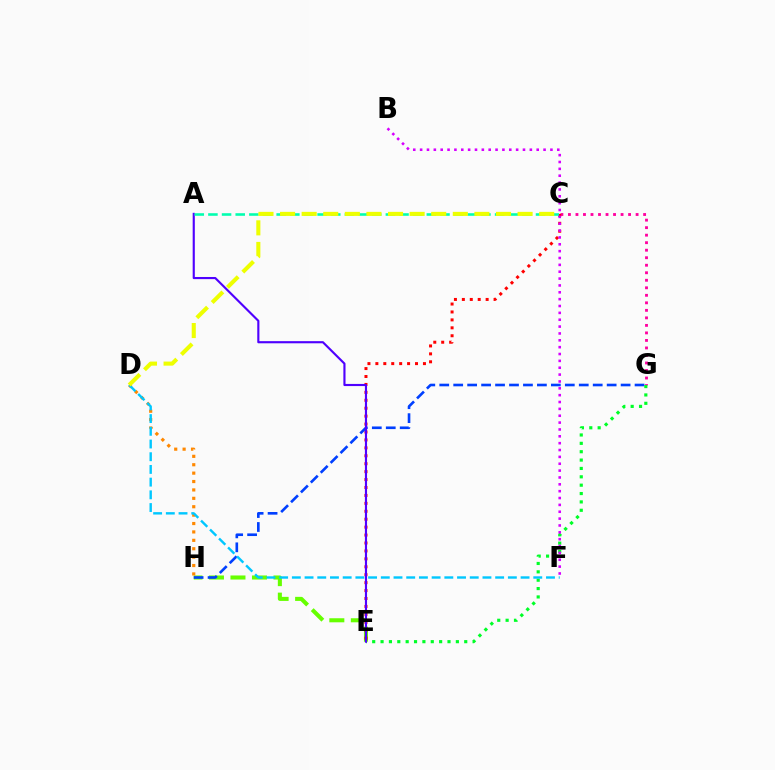{('E', 'H'): [{'color': '#66ff00', 'line_style': 'dashed', 'thickness': 2.92}], ('C', 'G'): [{'color': '#ff00a0', 'line_style': 'dotted', 'thickness': 2.04}], ('C', 'E'): [{'color': '#ff0000', 'line_style': 'dotted', 'thickness': 2.15}], ('G', 'H'): [{'color': '#003fff', 'line_style': 'dashed', 'thickness': 1.9}], ('D', 'H'): [{'color': '#ff8800', 'line_style': 'dotted', 'thickness': 2.28}], ('E', 'G'): [{'color': '#00ff27', 'line_style': 'dotted', 'thickness': 2.27}], ('D', 'F'): [{'color': '#00c7ff', 'line_style': 'dashed', 'thickness': 1.73}], ('B', 'F'): [{'color': '#d600ff', 'line_style': 'dotted', 'thickness': 1.86}], ('A', 'E'): [{'color': '#4f00ff', 'line_style': 'solid', 'thickness': 1.54}], ('A', 'C'): [{'color': '#00ffaf', 'line_style': 'dashed', 'thickness': 1.85}], ('C', 'D'): [{'color': '#eeff00', 'line_style': 'dashed', 'thickness': 2.93}]}